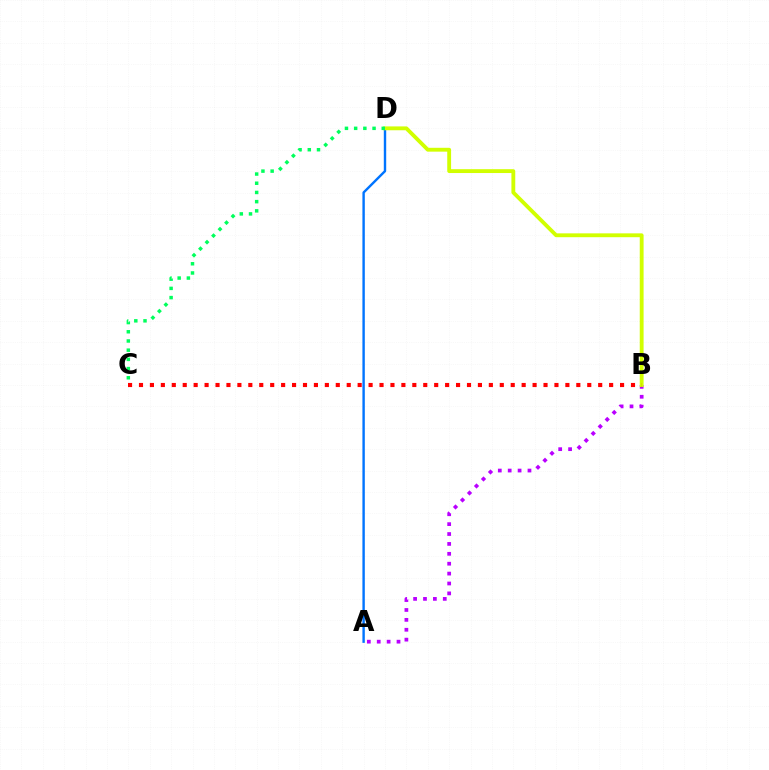{('A', 'B'): [{'color': '#b900ff', 'line_style': 'dotted', 'thickness': 2.69}], ('A', 'D'): [{'color': '#0074ff', 'line_style': 'solid', 'thickness': 1.73}], ('B', 'D'): [{'color': '#d1ff00', 'line_style': 'solid', 'thickness': 2.77}], ('B', 'C'): [{'color': '#ff0000', 'line_style': 'dotted', 'thickness': 2.97}], ('C', 'D'): [{'color': '#00ff5c', 'line_style': 'dotted', 'thickness': 2.5}]}